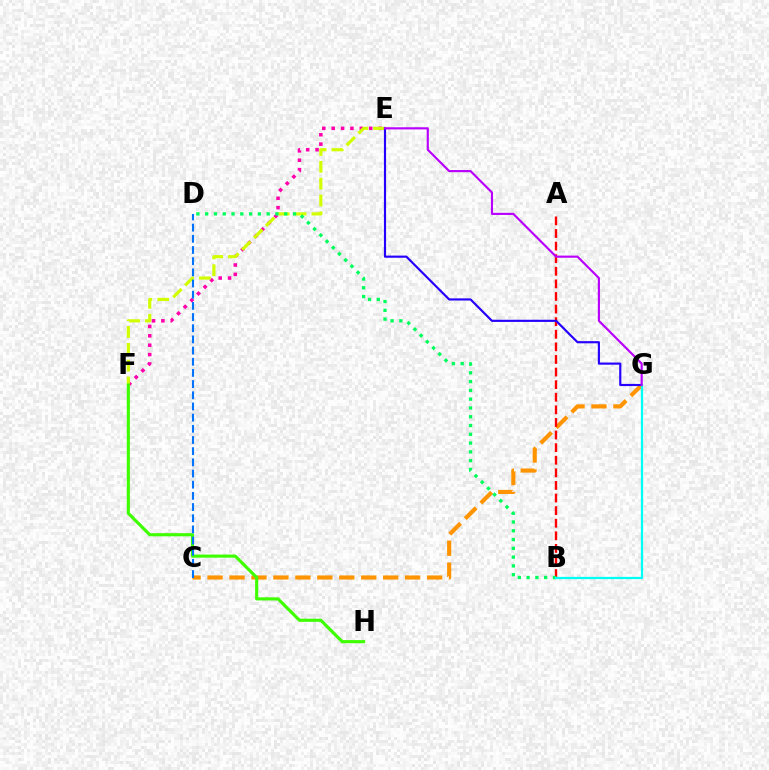{('C', 'G'): [{'color': '#ff9400', 'line_style': 'dashed', 'thickness': 2.98}], ('E', 'F'): [{'color': '#ff00ac', 'line_style': 'dotted', 'thickness': 2.55}, {'color': '#d1ff00', 'line_style': 'dashed', 'thickness': 2.29}], ('A', 'B'): [{'color': '#ff0000', 'line_style': 'dashed', 'thickness': 1.71}], ('B', 'D'): [{'color': '#00ff5c', 'line_style': 'dotted', 'thickness': 2.39}], ('E', 'G'): [{'color': '#2500ff', 'line_style': 'solid', 'thickness': 1.55}, {'color': '#b900ff', 'line_style': 'solid', 'thickness': 1.55}], ('F', 'H'): [{'color': '#3dff00', 'line_style': 'solid', 'thickness': 2.24}], ('B', 'G'): [{'color': '#00fff6', 'line_style': 'solid', 'thickness': 1.63}], ('C', 'D'): [{'color': '#0074ff', 'line_style': 'dashed', 'thickness': 1.52}]}